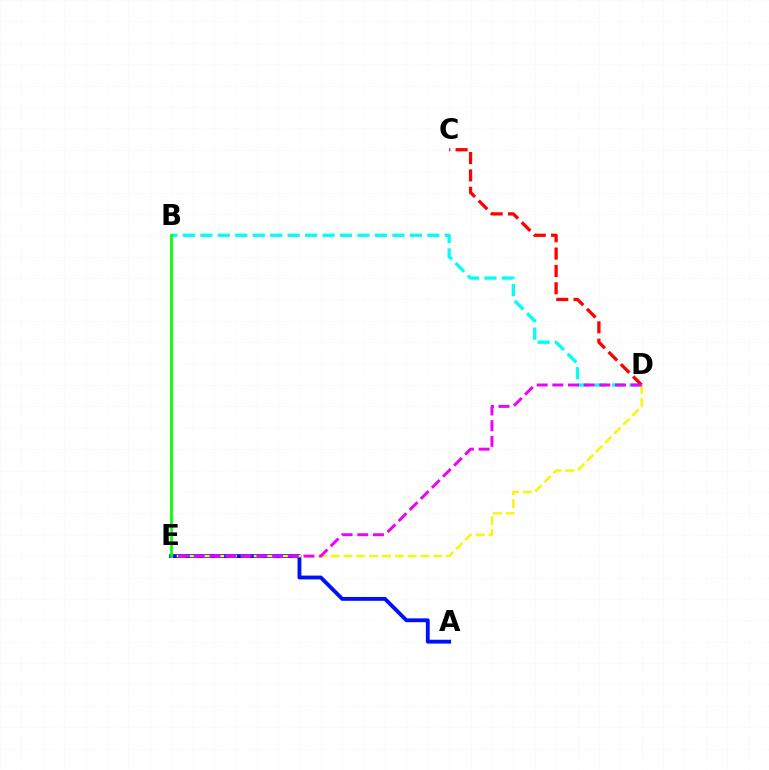{('B', 'D'): [{'color': '#00fff6', 'line_style': 'dashed', 'thickness': 2.37}], ('C', 'D'): [{'color': '#ff0000', 'line_style': 'dashed', 'thickness': 2.35}], ('A', 'E'): [{'color': '#0010ff', 'line_style': 'solid', 'thickness': 2.77}], ('D', 'E'): [{'color': '#fcf500', 'line_style': 'dashed', 'thickness': 1.74}, {'color': '#ee00ff', 'line_style': 'dashed', 'thickness': 2.13}], ('B', 'E'): [{'color': '#08ff00', 'line_style': 'solid', 'thickness': 1.96}]}